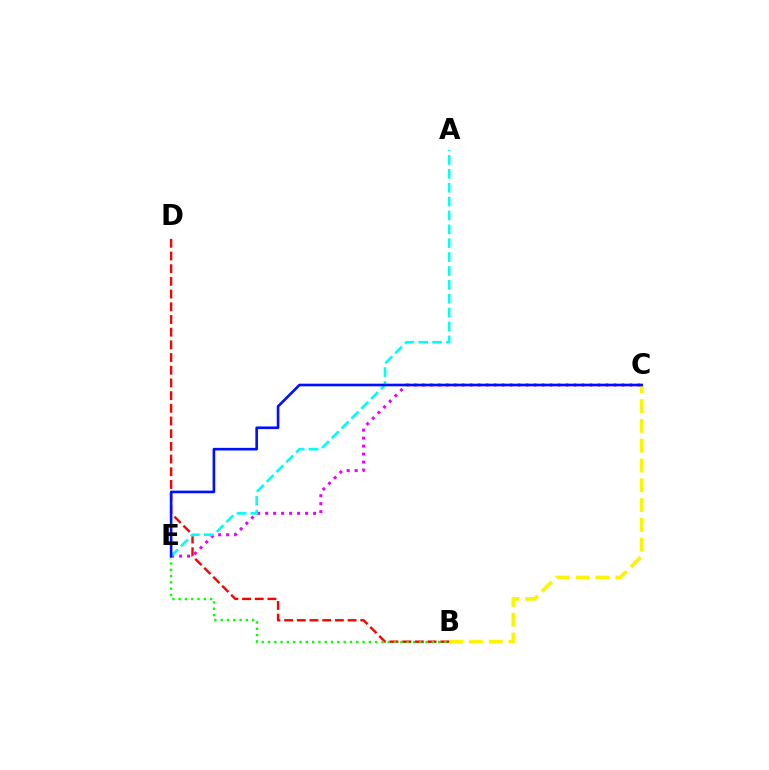{('B', 'D'): [{'color': '#ff0000', 'line_style': 'dashed', 'thickness': 1.72}], ('B', 'C'): [{'color': '#fcf500', 'line_style': 'dashed', 'thickness': 2.69}], ('C', 'E'): [{'color': '#ee00ff', 'line_style': 'dotted', 'thickness': 2.17}, {'color': '#0010ff', 'line_style': 'solid', 'thickness': 1.89}], ('A', 'E'): [{'color': '#00fff6', 'line_style': 'dashed', 'thickness': 1.89}], ('B', 'E'): [{'color': '#08ff00', 'line_style': 'dotted', 'thickness': 1.71}]}